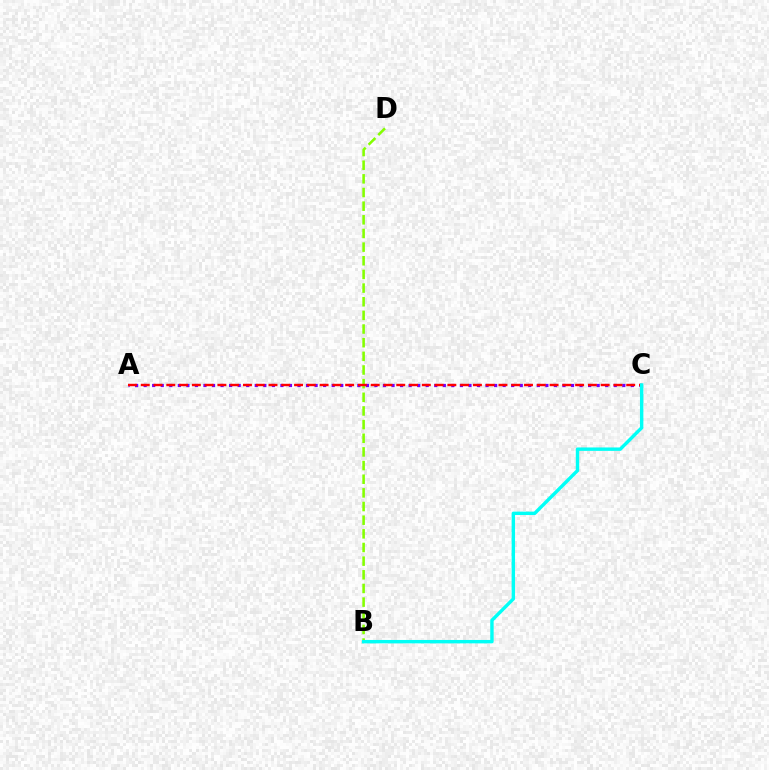{('A', 'C'): [{'color': '#7200ff', 'line_style': 'dotted', 'thickness': 2.32}, {'color': '#ff0000', 'line_style': 'dashed', 'thickness': 1.74}], ('B', 'D'): [{'color': '#84ff00', 'line_style': 'dashed', 'thickness': 1.85}], ('B', 'C'): [{'color': '#00fff6', 'line_style': 'solid', 'thickness': 2.46}]}